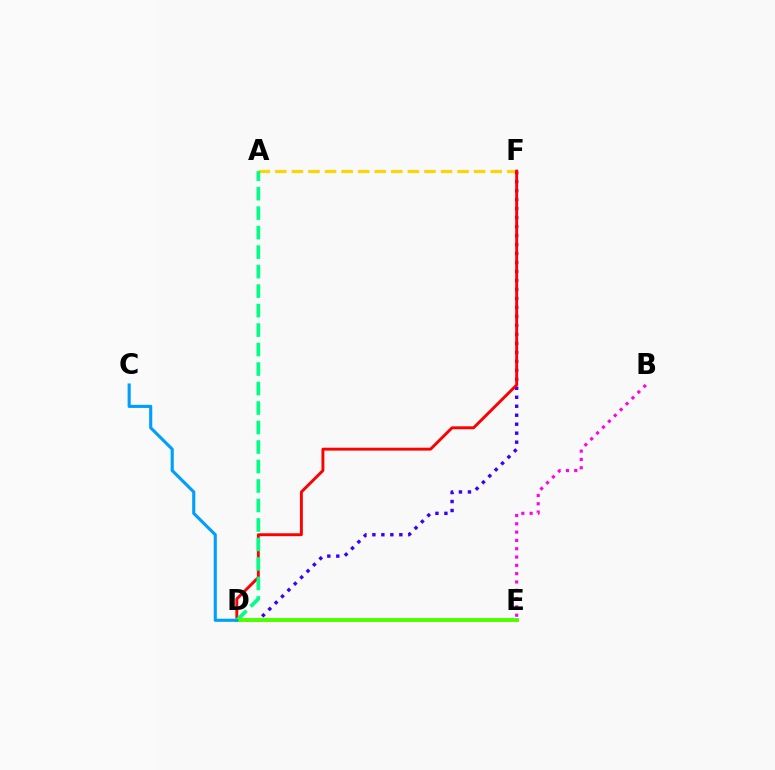{('A', 'F'): [{'color': '#ffd500', 'line_style': 'dashed', 'thickness': 2.25}], ('D', 'F'): [{'color': '#3700ff', 'line_style': 'dotted', 'thickness': 2.44}, {'color': '#ff0000', 'line_style': 'solid', 'thickness': 2.09}], ('B', 'E'): [{'color': '#ff00ed', 'line_style': 'dotted', 'thickness': 2.26}], ('A', 'D'): [{'color': '#00ff86', 'line_style': 'dashed', 'thickness': 2.65}], ('D', 'E'): [{'color': '#4fff00', 'line_style': 'solid', 'thickness': 2.82}], ('C', 'D'): [{'color': '#009eff', 'line_style': 'solid', 'thickness': 2.24}]}